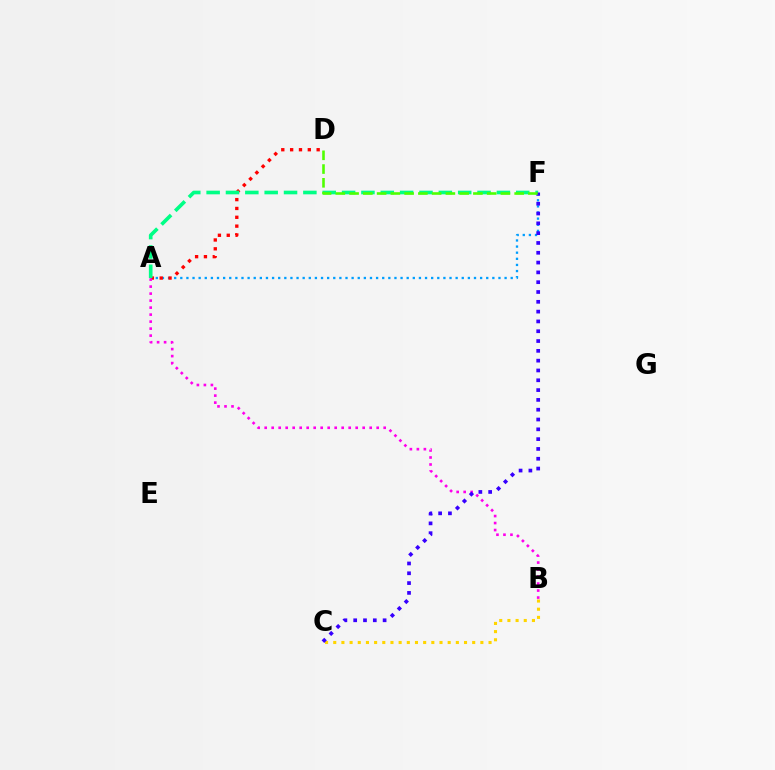{('A', 'F'): [{'color': '#009eff', 'line_style': 'dotted', 'thickness': 1.66}, {'color': '#00ff86', 'line_style': 'dashed', 'thickness': 2.63}], ('B', 'C'): [{'color': '#ffd500', 'line_style': 'dotted', 'thickness': 2.22}], ('A', 'D'): [{'color': '#ff0000', 'line_style': 'dotted', 'thickness': 2.4}], ('A', 'B'): [{'color': '#ff00ed', 'line_style': 'dotted', 'thickness': 1.9}], ('C', 'F'): [{'color': '#3700ff', 'line_style': 'dotted', 'thickness': 2.67}], ('D', 'F'): [{'color': '#4fff00', 'line_style': 'dashed', 'thickness': 1.87}]}